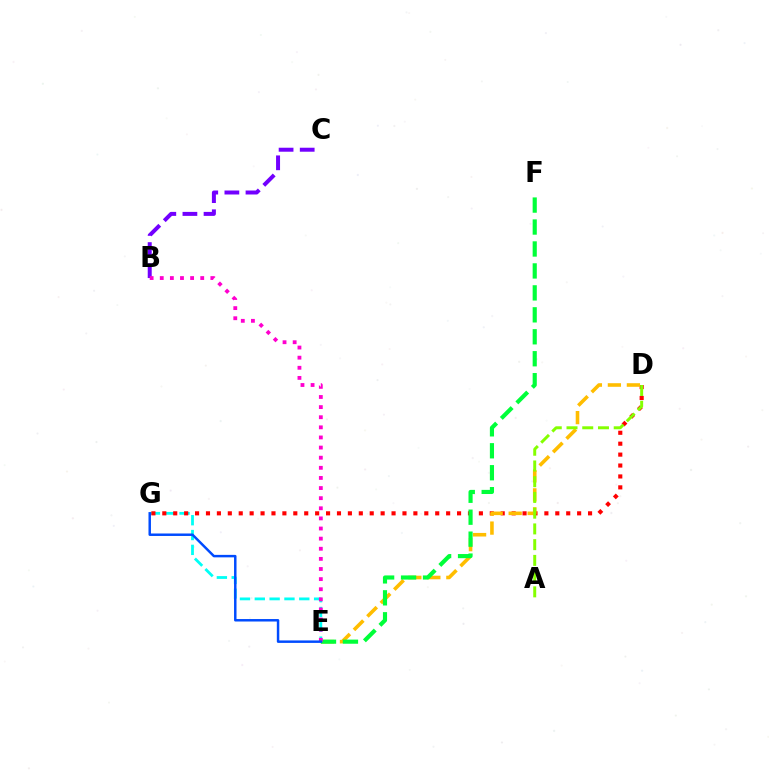{('E', 'G'): [{'color': '#00fff6', 'line_style': 'dashed', 'thickness': 2.01}, {'color': '#004bff', 'line_style': 'solid', 'thickness': 1.78}], ('D', 'G'): [{'color': '#ff0000', 'line_style': 'dotted', 'thickness': 2.97}], ('D', 'E'): [{'color': '#ffbd00', 'line_style': 'dashed', 'thickness': 2.58}], ('E', 'F'): [{'color': '#00ff39', 'line_style': 'dashed', 'thickness': 2.98}], ('A', 'D'): [{'color': '#84ff00', 'line_style': 'dashed', 'thickness': 2.14}], ('B', 'C'): [{'color': '#7200ff', 'line_style': 'dashed', 'thickness': 2.87}], ('B', 'E'): [{'color': '#ff00cf', 'line_style': 'dotted', 'thickness': 2.75}]}